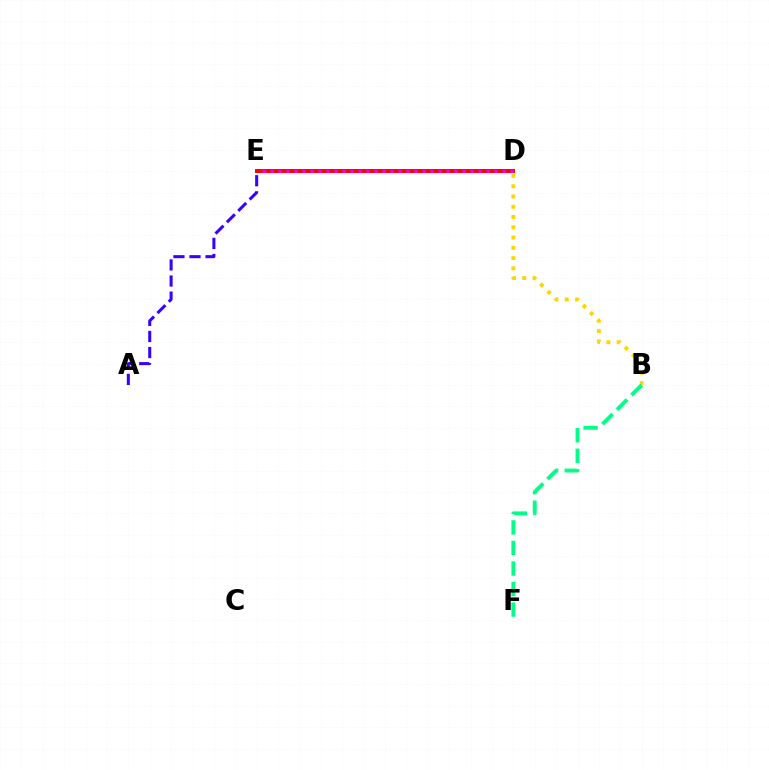{('D', 'E'): [{'color': '#009eff', 'line_style': 'solid', 'thickness': 1.8}, {'color': '#4fff00', 'line_style': 'dotted', 'thickness': 2.28}, {'color': '#ff0000', 'line_style': 'solid', 'thickness': 2.84}, {'color': '#ff00ed', 'line_style': 'dotted', 'thickness': 2.17}], ('B', 'D'): [{'color': '#ffd500', 'line_style': 'dotted', 'thickness': 2.79}], ('A', 'E'): [{'color': '#3700ff', 'line_style': 'dashed', 'thickness': 2.18}], ('B', 'F'): [{'color': '#00ff86', 'line_style': 'dashed', 'thickness': 2.79}]}